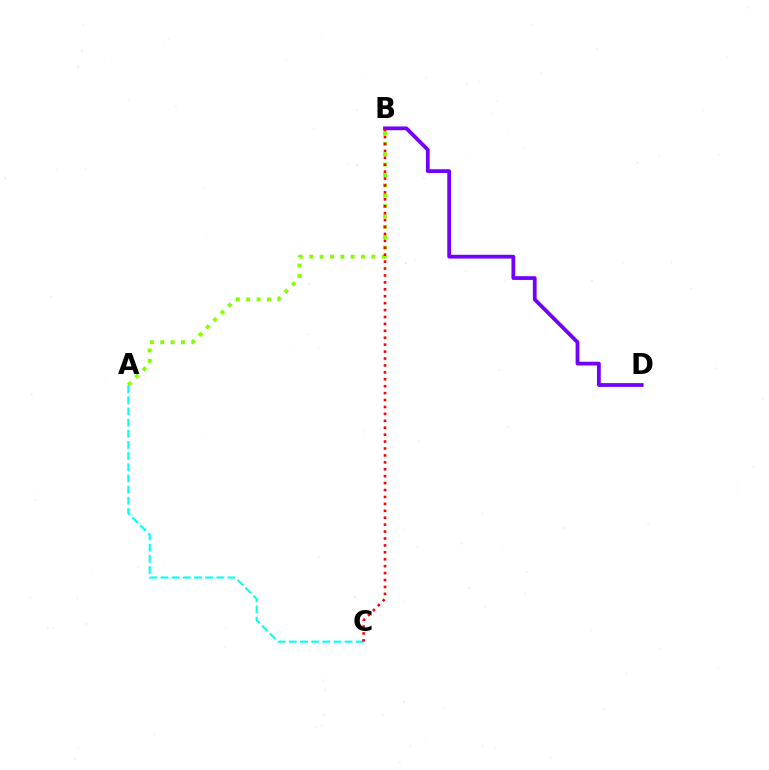{('A', 'C'): [{'color': '#00fff6', 'line_style': 'dashed', 'thickness': 1.52}], ('A', 'B'): [{'color': '#84ff00', 'line_style': 'dotted', 'thickness': 2.82}], ('B', 'D'): [{'color': '#7200ff', 'line_style': 'solid', 'thickness': 2.72}], ('B', 'C'): [{'color': '#ff0000', 'line_style': 'dotted', 'thickness': 1.88}]}